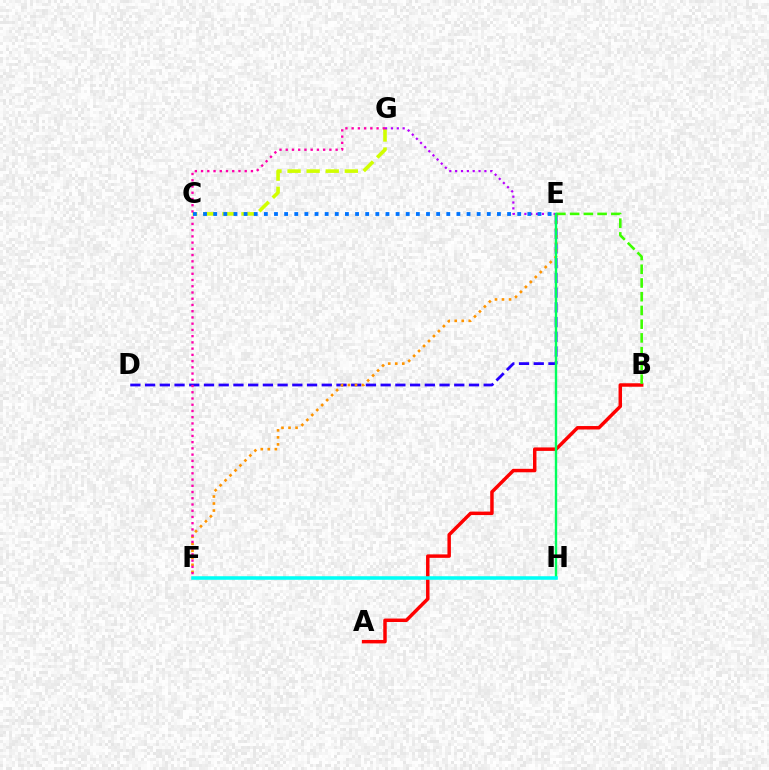{('A', 'B'): [{'color': '#ff0000', 'line_style': 'solid', 'thickness': 2.5}], ('C', 'G'): [{'color': '#d1ff00', 'line_style': 'dashed', 'thickness': 2.59}], ('B', 'E'): [{'color': '#3dff00', 'line_style': 'dashed', 'thickness': 1.87}], ('D', 'E'): [{'color': '#2500ff', 'line_style': 'dashed', 'thickness': 2.0}], ('E', 'G'): [{'color': '#b900ff', 'line_style': 'dotted', 'thickness': 1.59}], ('E', 'F'): [{'color': '#ff9400', 'line_style': 'dotted', 'thickness': 1.91}], ('F', 'G'): [{'color': '#ff00ac', 'line_style': 'dotted', 'thickness': 1.69}], ('E', 'H'): [{'color': '#00ff5c', 'line_style': 'solid', 'thickness': 1.72}], ('C', 'E'): [{'color': '#0074ff', 'line_style': 'dotted', 'thickness': 2.75}], ('F', 'H'): [{'color': '#00fff6', 'line_style': 'solid', 'thickness': 2.55}]}